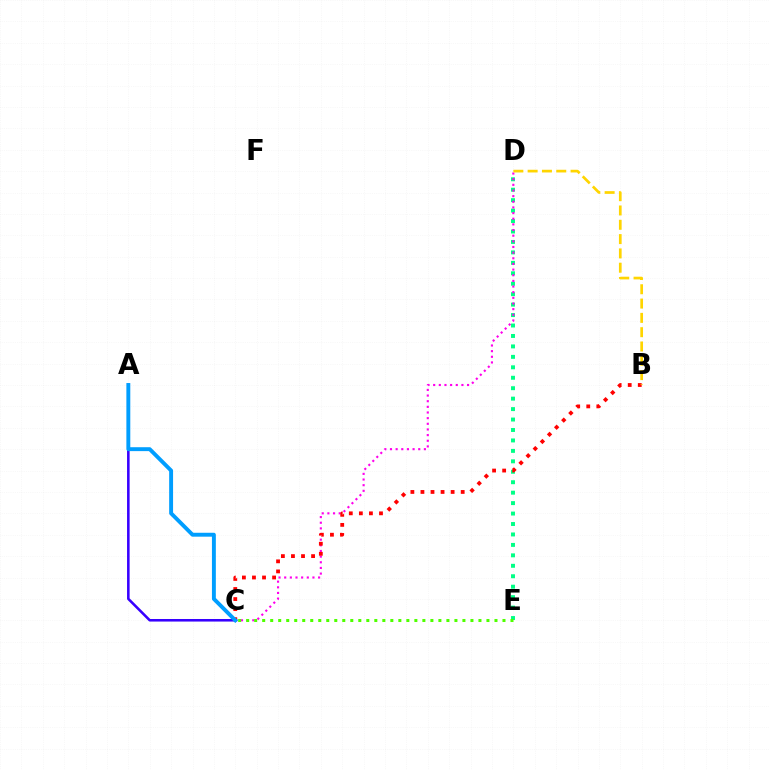{('D', 'E'): [{'color': '#00ff86', 'line_style': 'dotted', 'thickness': 2.84}], ('C', 'D'): [{'color': '#ff00ed', 'line_style': 'dotted', 'thickness': 1.54}], ('C', 'E'): [{'color': '#4fff00', 'line_style': 'dotted', 'thickness': 2.18}], ('B', 'C'): [{'color': '#ff0000', 'line_style': 'dotted', 'thickness': 2.73}], ('A', 'C'): [{'color': '#3700ff', 'line_style': 'solid', 'thickness': 1.85}, {'color': '#009eff', 'line_style': 'solid', 'thickness': 2.82}], ('B', 'D'): [{'color': '#ffd500', 'line_style': 'dashed', 'thickness': 1.94}]}